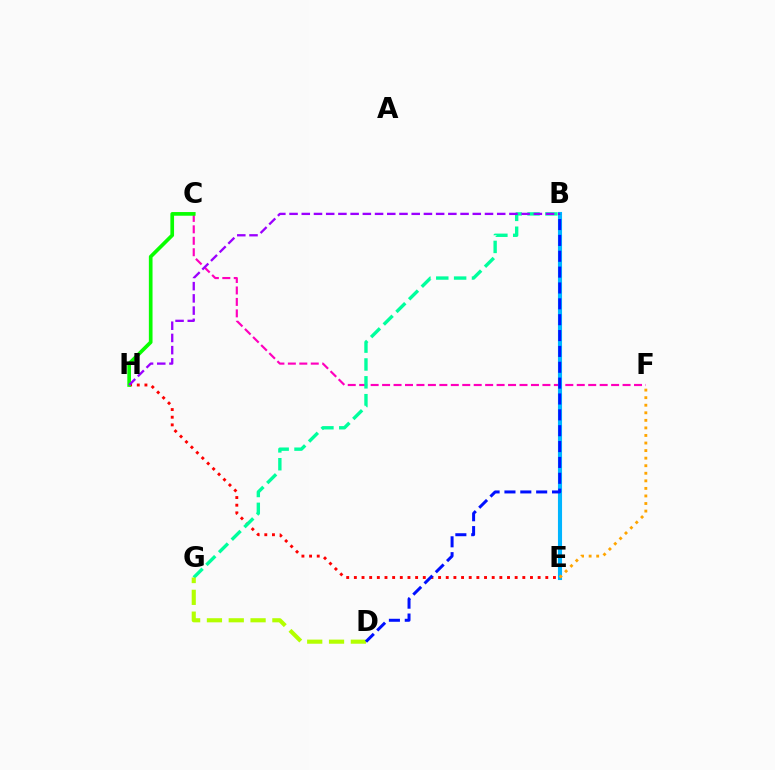{('C', 'F'): [{'color': '#ff00bd', 'line_style': 'dashed', 'thickness': 1.56}], ('E', 'H'): [{'color': '#ff0000', 'line_style': 'dotted', 'thickness': 2.08}], ('B', 'E'): [{'color': '#00b5ff', 'line_style': 'solid', 'thickness': 2.95}], ('C', 'H'): [{'color': '#08ff00', 'line_style': 'solid', 'thickness': 2.65}], ('E', 'F'): [{'color': '#ffa500', 'line_style': 'dotted', 'thickness': 2.05}], ('B', 'G'): [{'color': '#00ff9d', 'line_style': 'dashed', 'thickness': 2.43}], ('B', 'H'): [{'color': '#9b00ff', 'line_style': 'dashed', 'thickness': 1.66}], ('D', 'G'): [{'color': '#b3ff00', 'line_style': 'dashed', 'thickness': 2.96}], ('B', 'D'): [{'color': '#0010ff', 'line_style': 'dashed', 'thickness': 2.15}]}